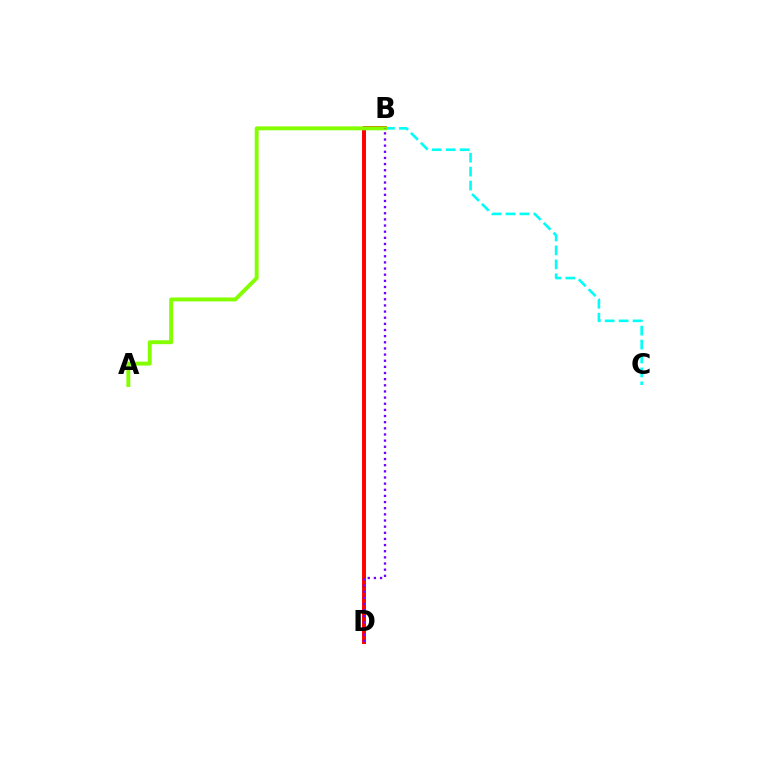{('B', 'C'): [{'color': '#00fff6', 'line_style': 'dashed', 'thickness': 1.89}], ('B', 'D'): [{'color': '#ff0000', 'line_style': 'solid', 'thickness': 2.83}, {'color': '#7200ff', 'line_style': 'dotted', 'thickness': 1.67}], ('A', 'B'): [{'color': '#84ff00', 'line_style': 'solid', 'thickness': 2.82}]}